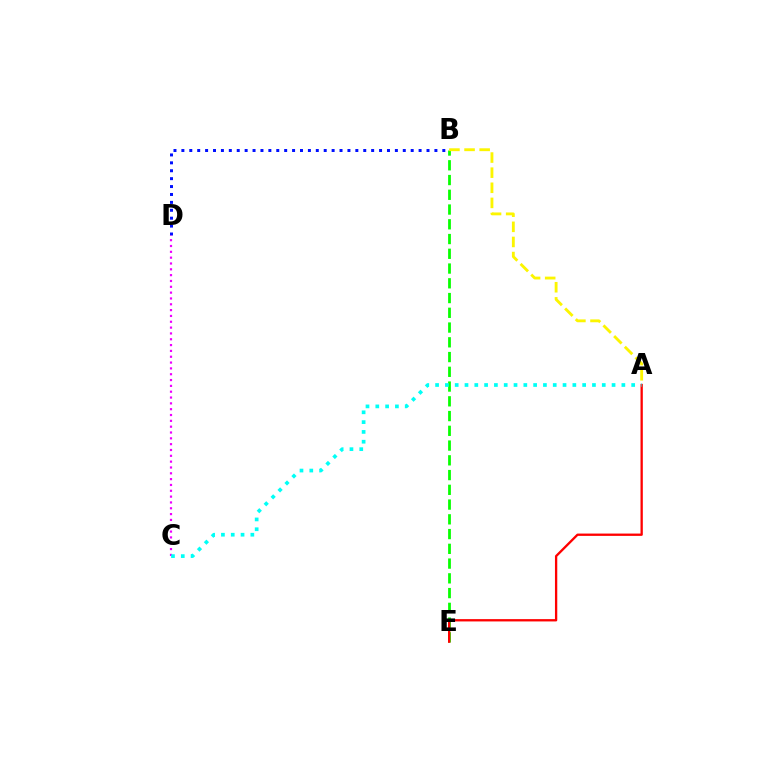{('B', 'D'): [{'color': '#0010ff', 'line_style': 'dotted', 'thickness': 2.15}], ('C', 'D'): [{'color': '#ee00ff', 'line_style': 'dotted', 'thickness': 1.58}], ('B', 'E'): [{'color': '#08ff00', 'line_style': 'dashed', 'thickness': 2.0}], ('A', 'E'): [{'color': '#ff0000', 'line_style': 'solid', 'thickness': 1.67}], ('A', 'B'): [{'color': '#fcf500', 'line_style': 'dashed', 'thickness': 2.05}], ('A', 'C'): [{'color': '#00fff6', 'line_style': 'dotted', 'thickness': 2.66}]}